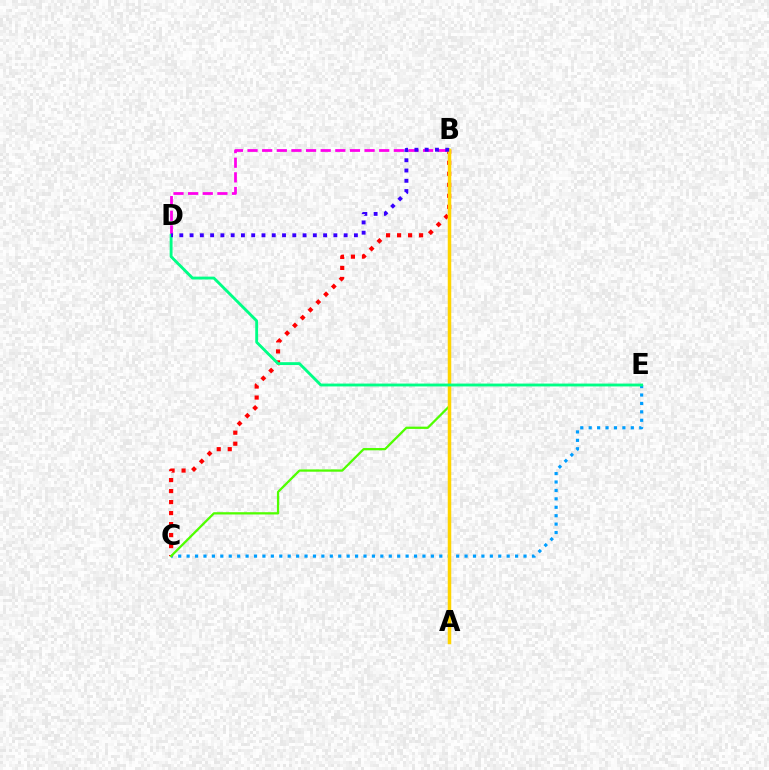{('C', 'E'): [{'color': '#009eff', 'line_style': 'dotted', 'thickness': 2.29}], ('B', 'C'): [{'color': '#ff0000', 'line_style': 'dotted', 'thickness': 2.99}, {'color': '#4fff00', 'line_style': 'solid', 'thickness': 1.63}], ('B', 'D'): [{'color': '#ff00ed', 'line_style': 'dashed', 'thickness': 1.99}, {'color': '#3700ff', 'line_style': 'dotted', 'thickness': 2.79}], ('A', 'B'): [{'color': '#ffd500', 'line_style': 'solid', 'thickness': 2.52}], ('D', 'E'): [{'color': '#00ff86', 'line_style': 'solid', 'thickness': 2.06}]}